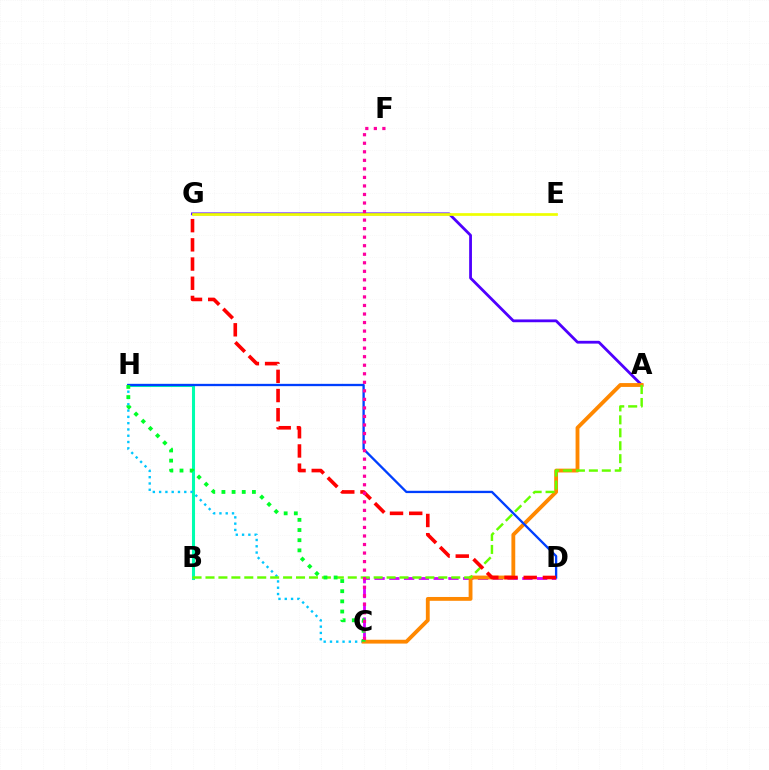{('A', 'G'): [{'color': '#4f00ff', 'line_style': 'solid', 'thickness': 2.01}], ('E', 'G'): [{'color': '#eeff00', 'line_style': 'solid', 'thickness': 1.96}], ('C', 'D'): [{'color': '#d600ff', 'line_style': 'dashed', 'thickness': 2.01}], ('B', 'H'): [{'color': '#00ffaf', 'line_style': 'solid', 'thickness': 2.2}], ('C', 'H'): [{'color': '#00c7ff', 'line_style': 'dotted', 'thickness': 1.71}, {'color': '#00ff27', 'line_style': 'dotted', 'thickness': 2.76}], ('A', 'C'): [{'color': '#ff8800', 'line_style': 'solid', 'thickness': 2.76}], ('A', 'B'): [{'color': '#66ff00', 'line_style': 'dashed', 'thickness': 1.76}], ('D', 'H'): [{'color': '#003fff', 'line_style': 'solid', 'thickness': 1.67}], ('D', 'G'): [{'color': '#ff0000', 'line_style': 'dashed', 'thickness': 2.61}], ('C', 'F'): [{'color': '#ff00a0', 'line_style': 'dotted', 'thickness': 2.32}]}